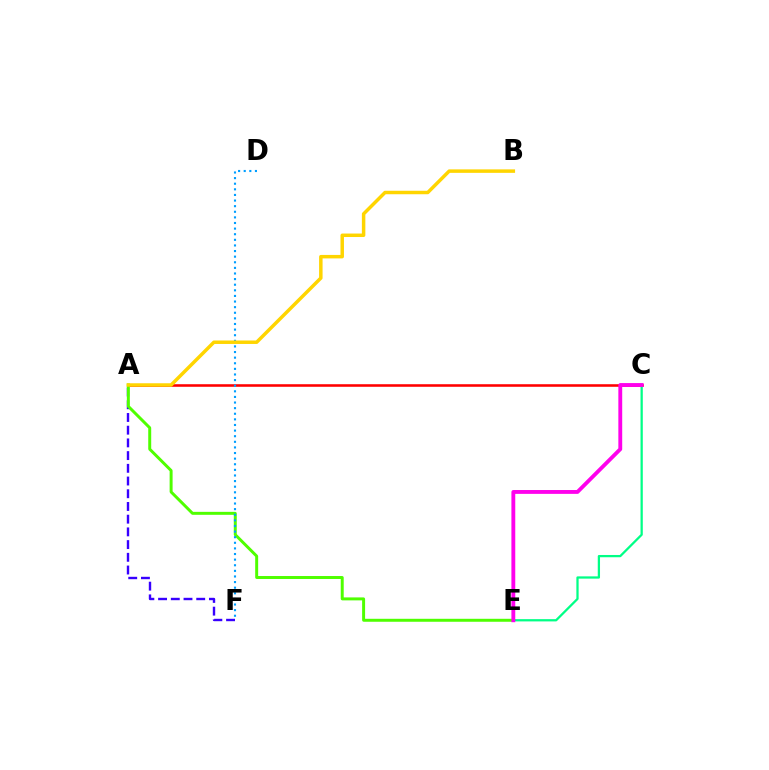{('A', 'C'): [{'color': '#ff0000', 'line_style': 'solid', 'thickness': 1.85}], ('A', 'F'): [{'color': '#3700ff', 'line_style': 'dashed', 'thickness': 1.73}], ('A', 'E'): [{'color': '#4fff00', 'line_style': 'solid', 'thickness': 2.14}], ('D', 'F'): [{'color': '#009eff', 'line_style': 'dotted', 'thickness': 1.52}], ('A', 'B'): [{'color': '#ffd500', 'line_style': 'solid', 'thickness': 2.5}], ('C', 'E'): [{'color': '#00ff86', 'line_style': 'solid', 'thickness': 1.63}, {'color': '#ff00ed', 'line_style': 'solid', 'thickness': 2.77}]}